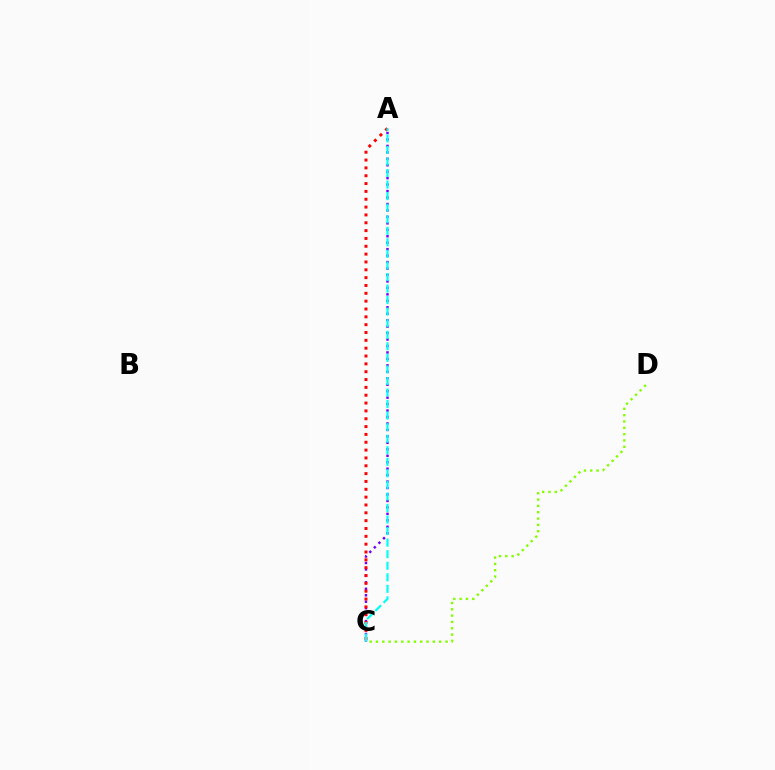{('C', 'D'): [{'color': '#84ff00', 'line_style': 'dotted', 'thickness': 1.72}], ('A', 'C'): [{'color': '#7200ff', 'line_style': 'dotted', 'thickness': 1.75}, {'color': '#ff0000', 'line_style': 'dotted', 'thickness': 2.13}, {'color': '#00fff6', 'line_style': 'dashed', 'thickness': 1.57}]}